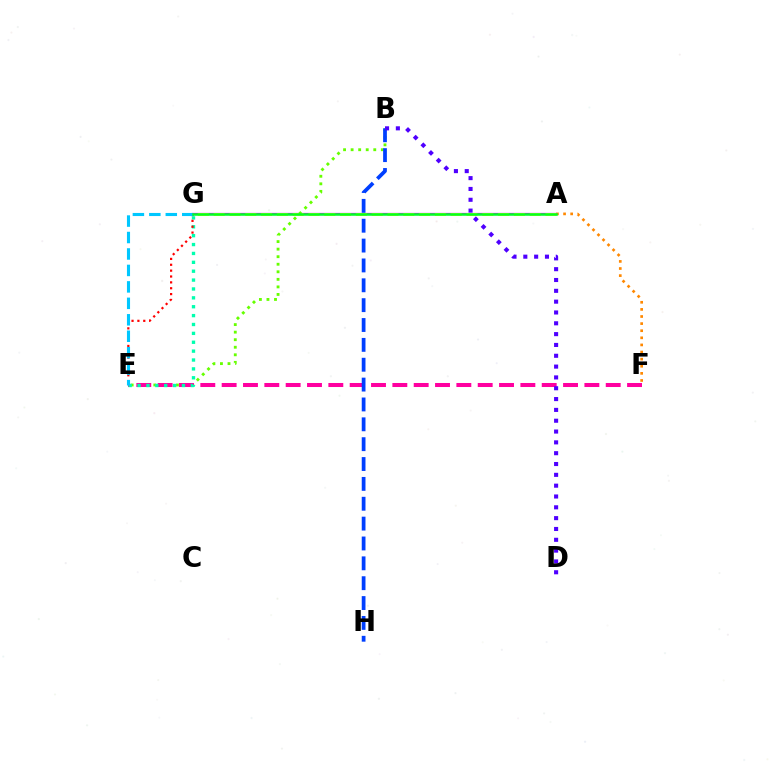{('A', 'G'): [{'color': '#d600ff', 'line_style': 'solid', 'thickness': 1.61}, {'color': '#eeff00', 'line_style': 'dashed', 'thickness': 2.15}, {'color': '#00ff27', 'line_style': 'solid', 'thickness': 1.8}], ('B', 'E'): [{'color': '#66ff00', 'line_style': 'dotted', 'thickness': 2.05}], ('E', 'F'): [{'color': '#ff00a0', 'line_style': 'dashed', 'thickness': 2.9}], ('A', 'F'): [{'color': '#ff8800', 'line_style': 'dotted', 'thickness': 1.93}], ('E', 'G'): [{'color': '#00ffaf', 'line_style': 'dotted', 'thickness': 2.41}, {'color': '#ff0000', 'line_style': 'dotted', 'thickness': 1.59}, {'color': '#00c7ff', 'line_style': 'dashed', 'thickness': 2.24}], ('B', 'H'): [{'color': '#003fff', 'line_style': 'dashed', 'thickness': 2.7}], ('B', 'D'): [{'color': '#4f00ff', 'line_style': 'dotted', 'thickness': 2.94}]}